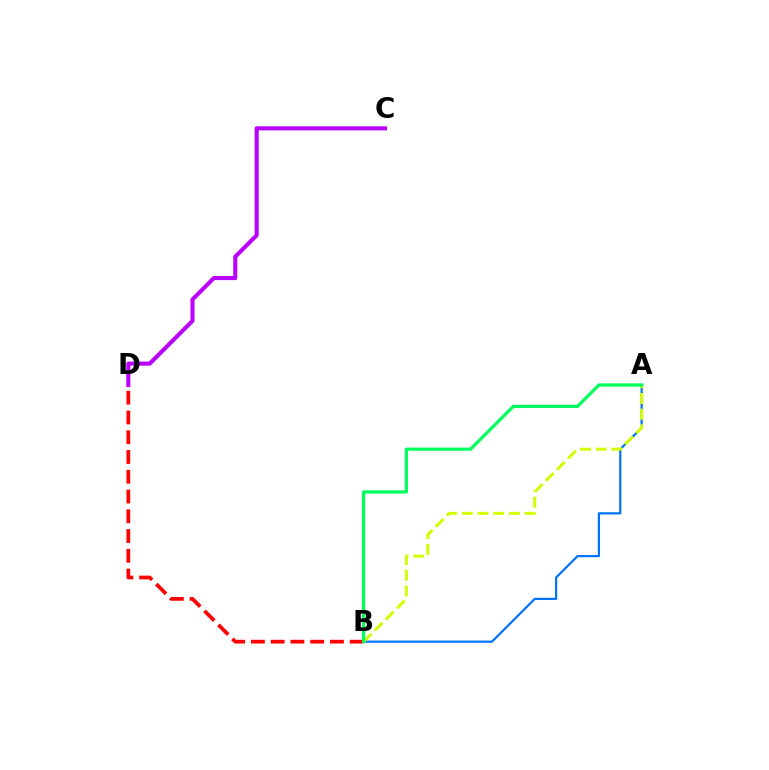{('A', 'B'): [{'color': '#0074ff', 'line_style': 'solid', 'thickness': 1.59}, {'color': '#d1ff00', 'line_style': 'dashed', 'thickness': 2.14}, {'color': '#00ff5c', 'line_style': 'solid', 'thickness': 2.29}], ('B', 'D'): [{'color': '#ff0000', 'line_style': 'dashed', 'thickness': 2.68}], ('C', 'D'): [{'color': '#b900ff', 'line_style': 'solid', 'thickness': 2.94}]}